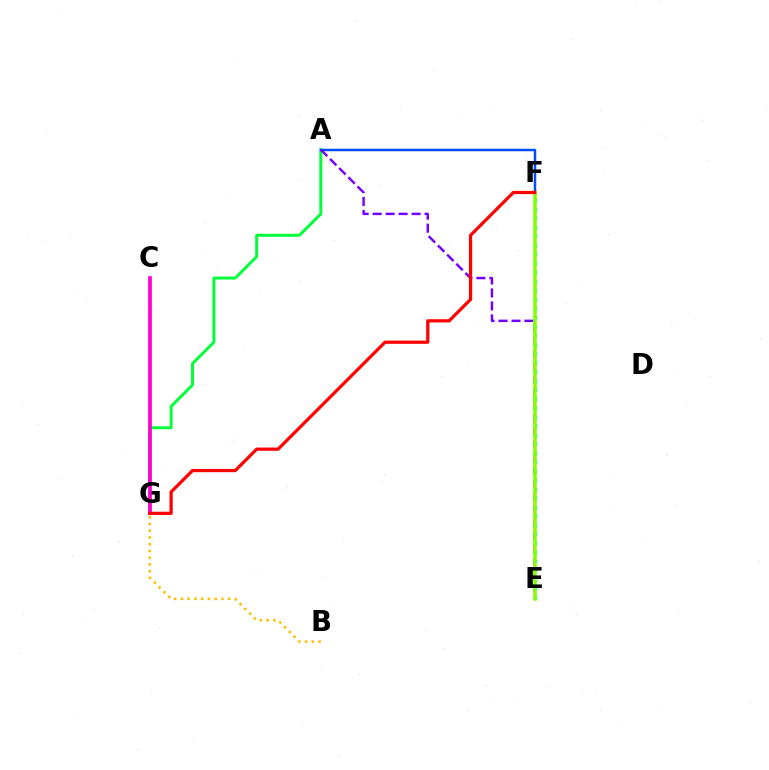{('A', 'G'): [{'color': '#00ff39', 'line_style': 'solid', 'thickness': 2.13}], ('E', 'F'): [{'color': '#00fff6', 'line_style': 'dotted', 'thickness': 2.45}, {'color': '#84ff00', 'line_style': 'solid', 'thickness': 2.53}], ('C', 'G'): [{'color': '#ff00cf', 'line_style': 'solid', 'thickness': 2.67}], ('B', 'G'): [{'color': '#ffbd00', 'line_style': 'dotted', 'thickness': 1.84}], ('A', 'F'): [{'color': '#004bff', 'line_style': 'solid', 'thickness': 1.79}], ('A', 'E'): [{'color': '#7200ff', 'line_style': 'dashed', 'thickness': 1.76}], ('F', 'G'): [{'color': '#ff0000', 'line_style': 'solid', 'thickness': 2.33}]}